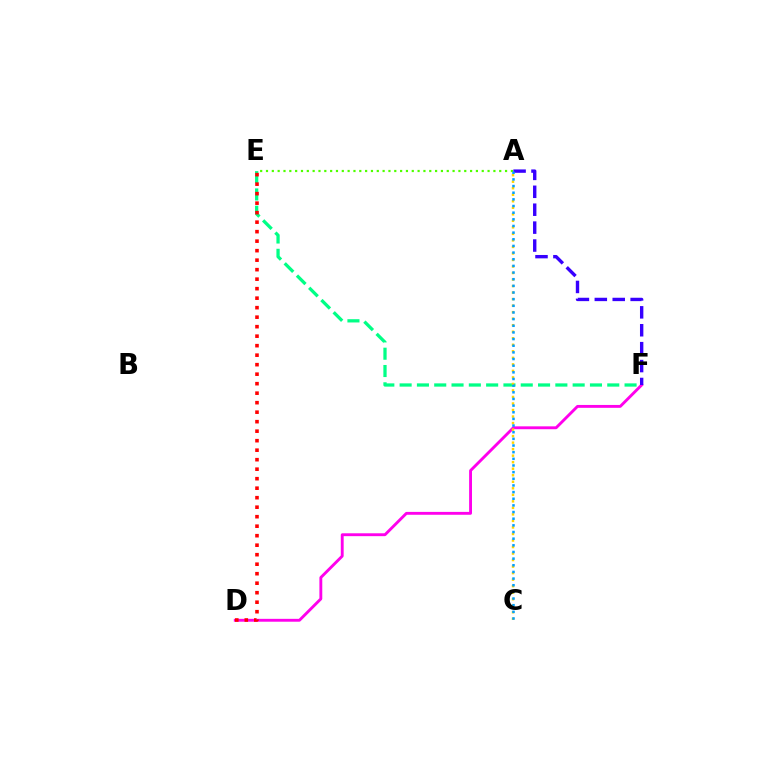{('D', 'F'): [{'color': '#ff00ed', 'line_style': 'solid', 'thickness': 2.07}], ('E', 'F'): [{'color': '#00ff86', 'line_style': 'dashed', 'thickness': 2.35}], ('A', 'F'): [{'color': '#3700ff', 'line_style': 'dashed', 'thickness': 2.43}], ('A', 'C'): [{'color': '#ffd500', 'line_style': 'dotted', 'thickness': 1.77}, {'color': '#009eff', 'line_style': 'dotted', 'thickness': 1.81}], ('A', 'E'): [{'color': '#4fff00', 'line_style': 'dotted', 'thickness': 1.58}], ('D', 'E'): [{'color': '#ff0000', 'line_style': 'dotted', 'thickness': 2.58}]}